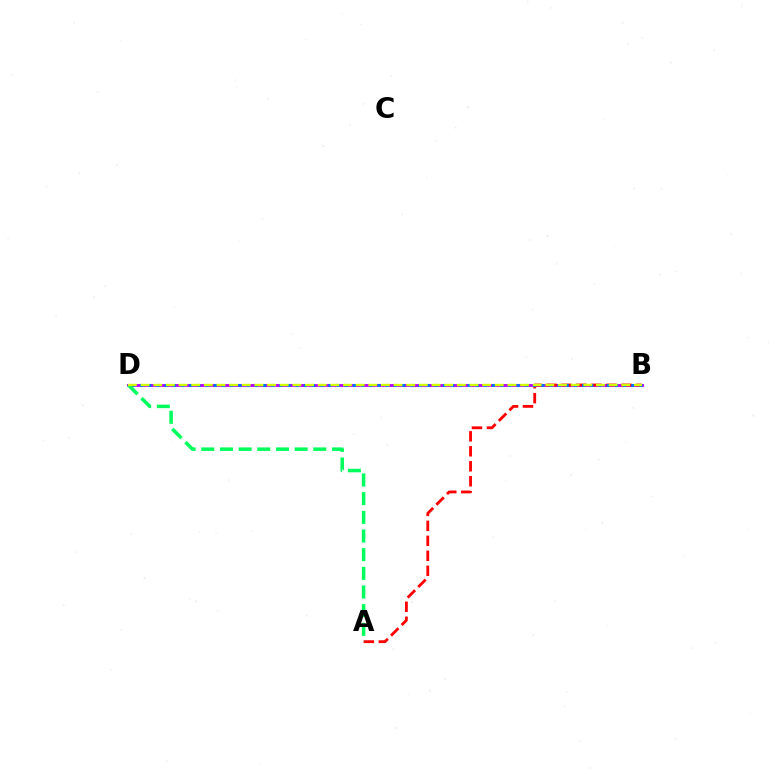{('B', 'D'): [{'color': '#b900ff', 'line_style': 'solid', 'thickness': 2.05}, {'color': '#0074ff', 'line_style': 'dotted', 'thickness': 2.22}, {'color': '#d1ff00', 'line_style': 'dashed', 'thickness': 1.72}], ('A', 'B'): [{'color': '#ff0000', 'line_style': 'dashed', 'thickness': 2.03}], ('A', 'D'): [{'color': '#00ff5c', 'line_style': 'dashed', 'thickness': 2.54}]}